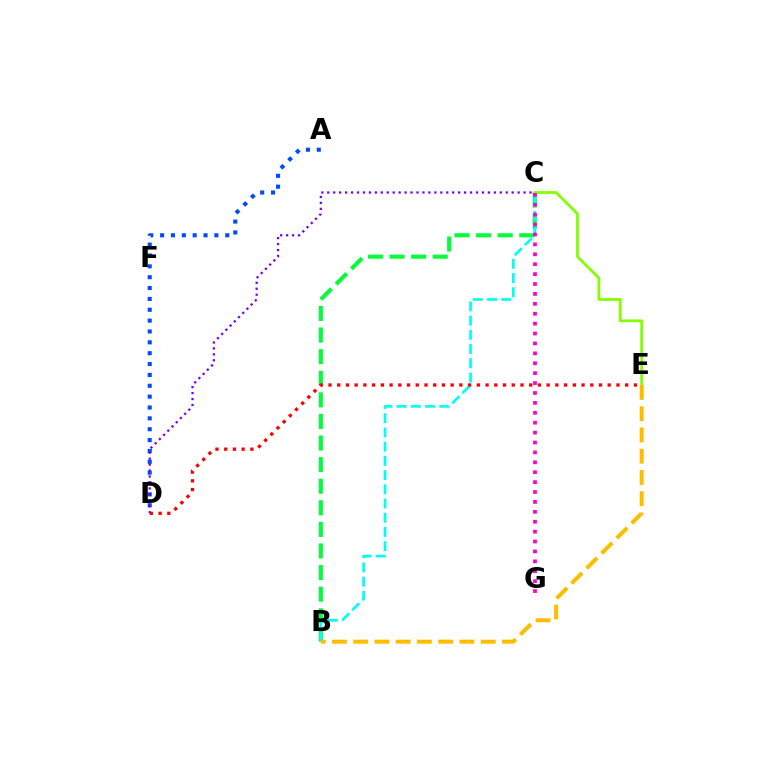{('B', 'C'): [{'color': '#00ff39', 'line_style': 'dashed', 'thickness': 2.93}, {'color': '#00fff6', 'line_style': 'dashed', 'thickness': 1.93}], ('C', 'E'): [{'color': '#84ff00', 'line_style': 'solid', 'thickness': 1.99}], ('D', 'E'): [{'color': '#ff0000', 'line_style': 'dotted', 'thickness': 2.37}], ('A', 'D'): [{'color': '#004bff', 'line_style': 'dotted', 'thickness': 2.95}], ('C', 'D'): [{'color': '#7200ff', 'line_style': 'dotted', 'thickness': 1.62}], ('C', 'G'): [{'color': '#ff00cf', 'line_style': 'dotted', 'thickness': 2.69}], ('B', 'E'): [{'color': '#ffbd00', 'line_style': 'dashed', 'thickness': 2.89}]}